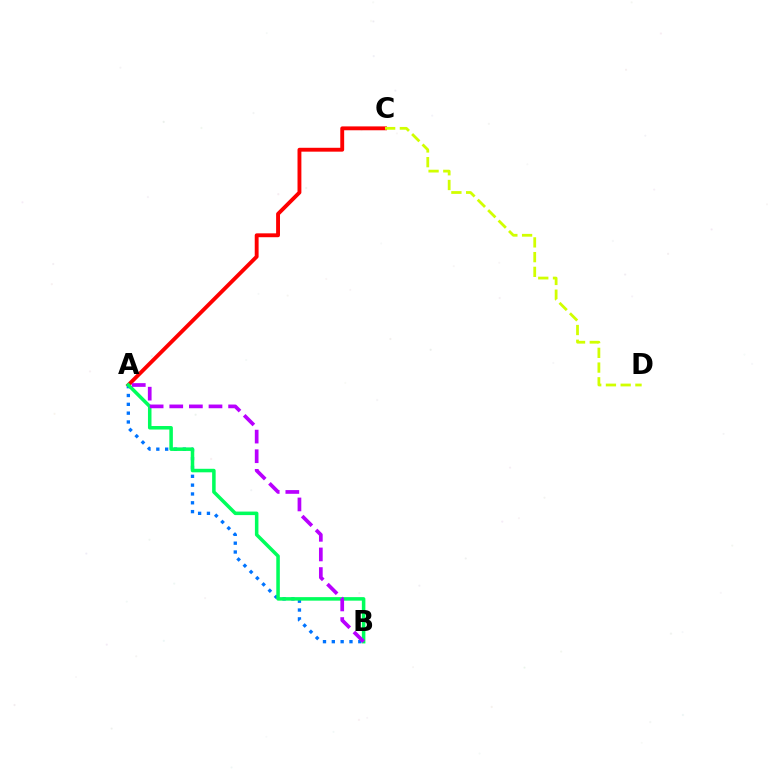{('A', 'C'): [{'color': '#ff0000', 'line_style': 'solid', 'thickness': 2.79}], ('A', 'B'): [{'color': '#0074ff', 'line_style': 'dotted', 'thickness': 2.4}, {'color': '#00ff5c', 'line_style': 'solid', 'thickness': 2.54}, {'color': '#b900ff', 'line_style': 'dashed', 'thickness': 2.67}], ('C', 'D'): [{'color': '#d1ff00', 'line_style': 'dashed', 'thickness': 2.0}]}